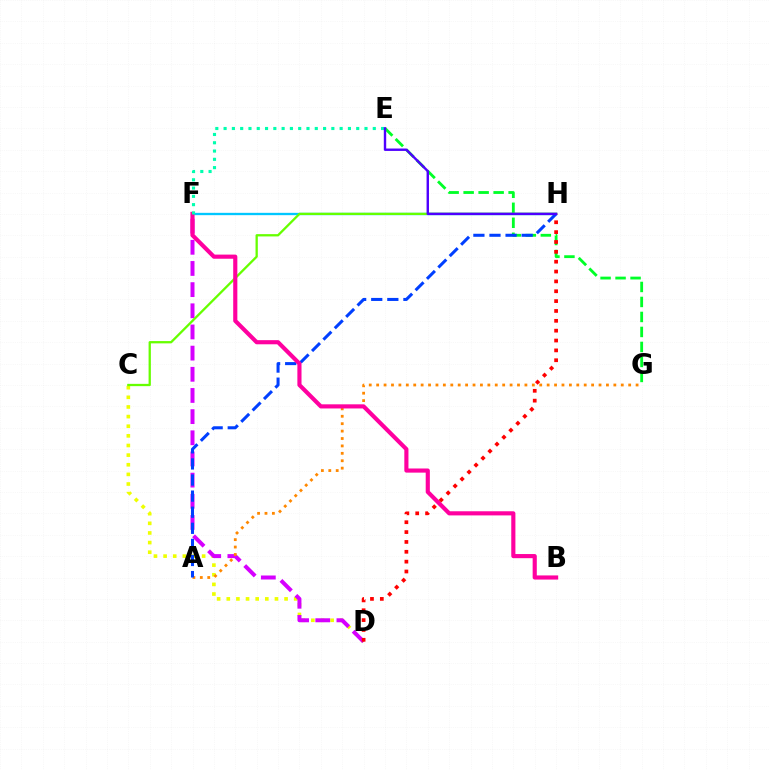{('E', 'G'): [{'color': '#00ff27', 'line_style': 'dashed', 'thickness': 2.04}], ('C', 'D'): [{'color': '#eeff00', 'line_style': 'dotted', 'thickness': 2.62}], ('D', 'F'): [{'color': '#d600ff', 'line_style': 'dashed', 'thickness': 2.88}], ('F', 'H'): [{'color': '#00c7ff', 'line_style': 'solid', 'thickness': 1.68}], ('A', 'G'): [{'color': '#ff8800', 'line_style': 'dotted', 'thickness': 2.01}], ('C', 'H'): [{'color': '#66ff00', 'line_style': 'solid', 'thickness': 1.65}], ('A', 'H'): [{'color': '#003fff', 'line_style': 'dashed', 'thickness': 2.19}], ('B', 'F'): [{'color': '#ff00a0', 'line_style': 'solid', 'thickness': 2.98}], ('E', 'F'): [{'color': '#00ffaf', 'line_style': 'dotted', 'thickness': 2.25}], ('D', 'H'): [{'color': '#ff0000', 'line_style': 'dotted', 'thickness': 2.68}], ('E', 'H'): [{'color': '#4f00ff', 'line_style': 'solid', 'thickness': 1.73}]}